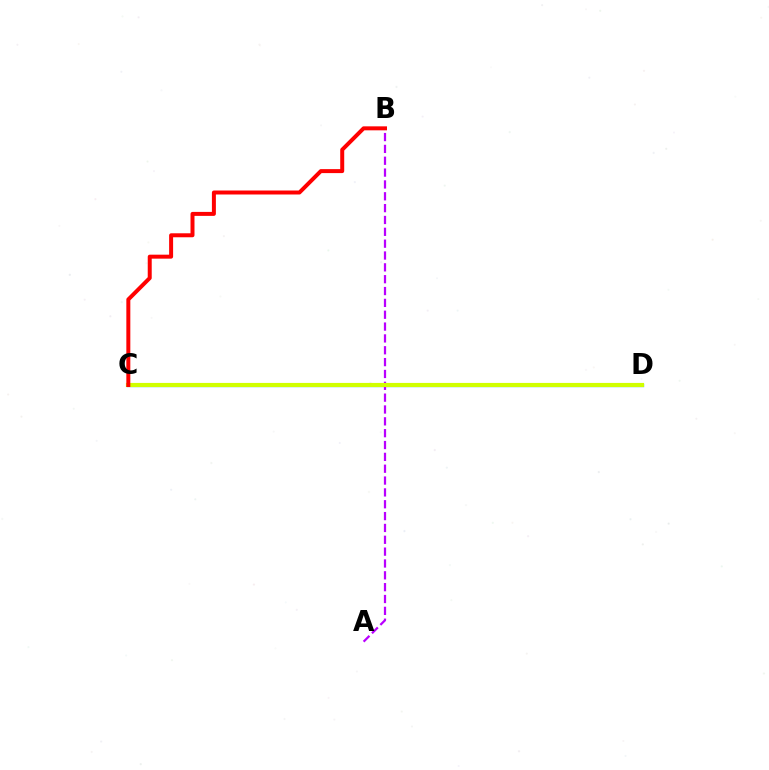{('C', 'D'): [{'color': '#0074ff', 'line_style': 'solid', 'thickness': 2.32}, {'color': '#00ff5c', 'line_style': 'dotted', 'thickness': 1.78}, {'color': '#d1ff00', 'line_style': 'solid', 'thickness': 2.99}], ('A', 'B'): [{'color': '#b900ff', 'line_style': 'dashed', 'thickness': 1.61}], ('B', 'C'): [{'color': '#ff0000', 'line_style': 'solid', 'thickness': 2.87}]}